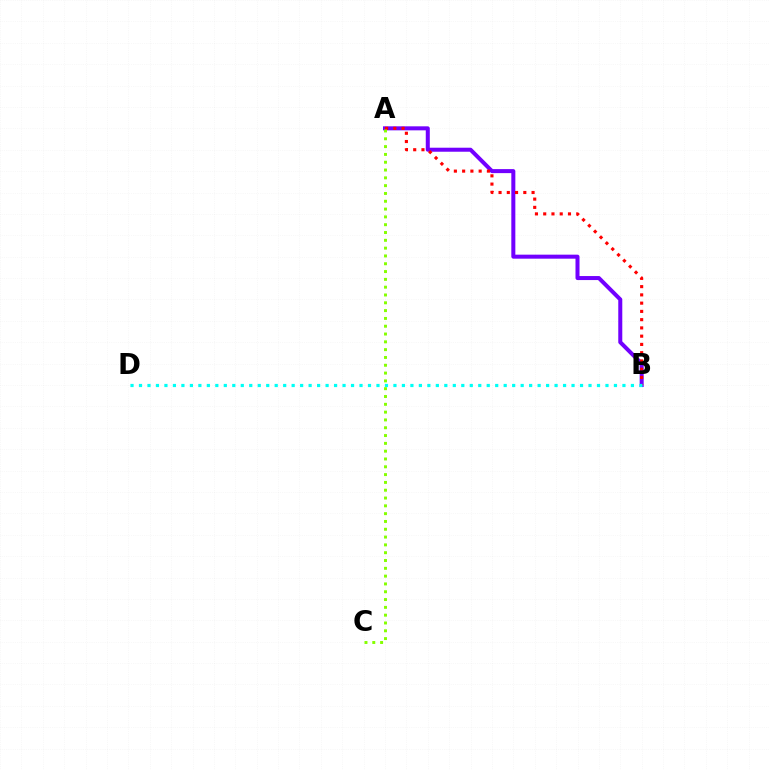{('A', 'B'): [{'color': '#7200ff', 'line_style': 'solid', 'thickness': 2.89}, {'color': '#ff0000', 'line_style': 'dotted', 'thickness': 2.24}], ('B', 'D'): [{'color': '#00fff6', 'line_style': 'dotted', 'thickness': 2.3}], ('A', 'C'): [{'color': '#84ff00', 'line_style': 'dotted', 'thickness': 2.12}]}